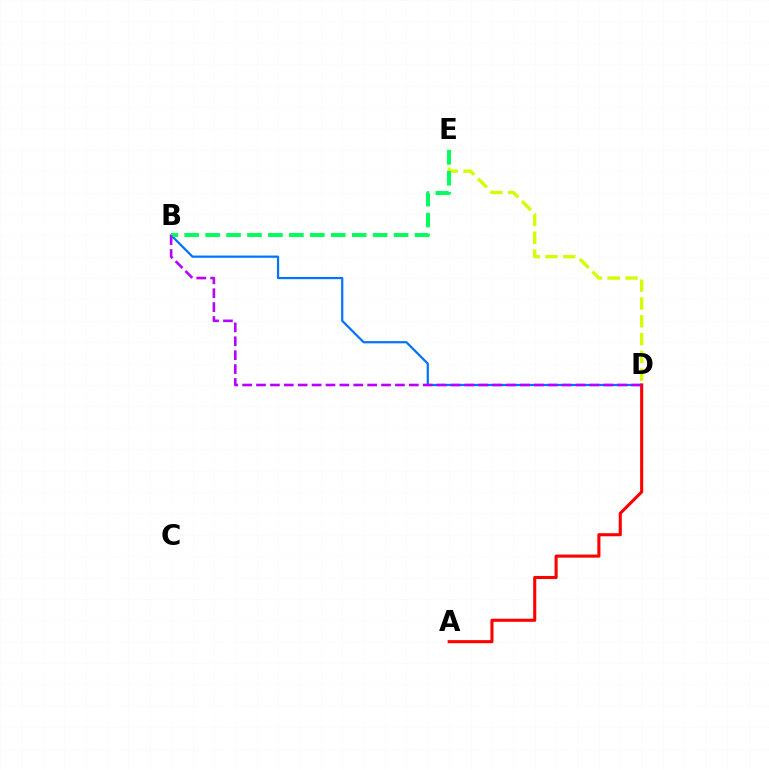{('B', 'D'): [{'color': '#0074ff', 'line_style': 'solid', 'thickness': 1.6}, {'color': '#b900ff', 'line_style': 'dashed', 'thickness': 1.89}], ('D', 'E'): [{'color': '#d1ff00', 'line_style': 'dashed', 'thickness': 2.42}], ('A', 'D'): [{'color': '#ff0000', 'line_style': 'solid', 'thickness': 2.22}], ('B', 'E'): [{'color': '#00ff5c', 'line_style': 'dashed', 'thickness': 2.84}]}